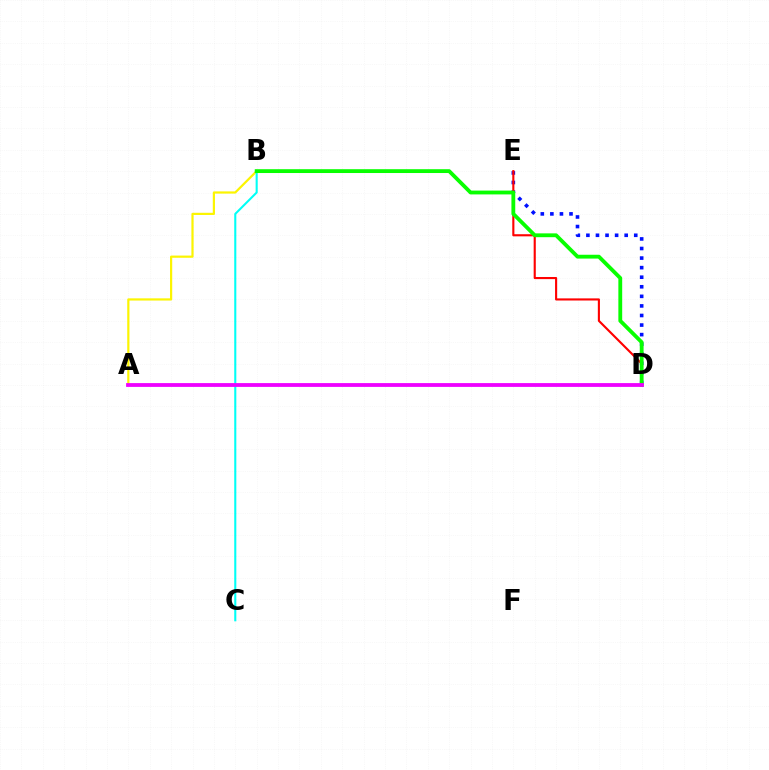{('A', 'B'): [{'color': '#fcf500', 'line_style': 'solid', 'thickness': 1.58}], ('D', 'E'): [{'color': '#0010ff', 'line_style': 'dotted', 'thickness': 2.6}, {'color': '#ff0000', 'line_style': 'solid', 'thickness': 1.53}], ('B', 'C'): [{'color': '#00fff6', 'line_style': 'solid', 'thickness': 1.5}], ('B', 'D'): [{'color': '#08ff00', 'line_style': 'solid', 'thickness': 2.76}], ('A', 'D'): [{'color': '#ee00ff', 'line_style': 'solid', 'thickness': 2.73}]}